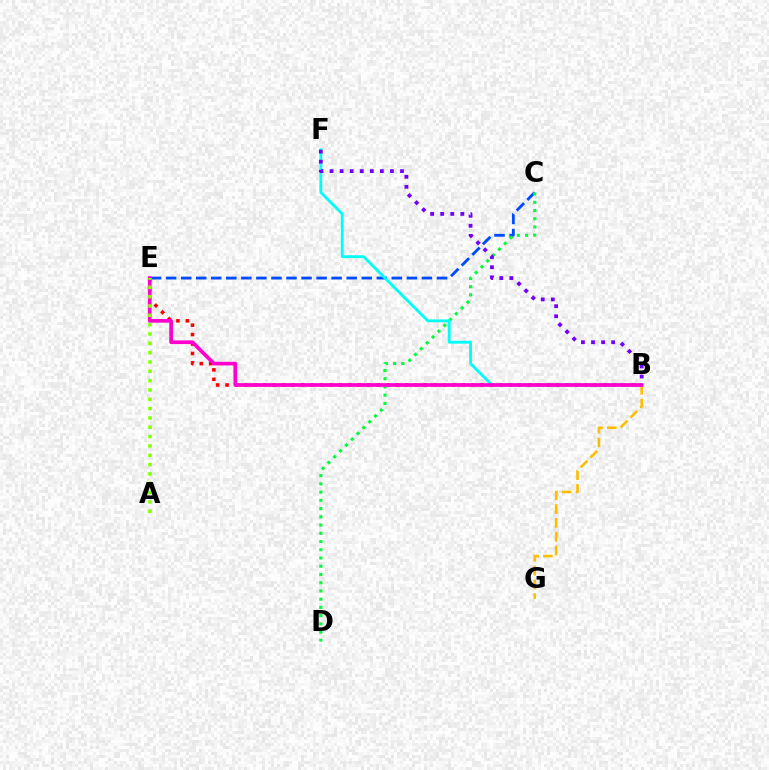{('B', 'E'): [{'color': '#ff0000', 'line_style': 'dotted', 'thickness': 2.57}, {'color': '#ff00cf', 'line_style': 'solid', 'thickness': 2.65}], ('C', 'E'): [{'color': '#004bff', 'line_style': 'dashed', 'thickness': 2.04}], ('B', 'G'): [{'color': '#ffbd00', 'line_style': 'dashed', 'thickness': 1.88}], ('C', 'D'): [{'color': '#00ff39', 'line_style': 'dotted', 'thickness': 2.24}], ('B', 'F'): [{'color': '#00fff6', 'line_style': 'solid', 'thickness': 2.04}, {'color': '#7200ff', 'line_style': 'dotted', 'thickness': 2.73}], ('A', 'E'): [{'color': '#84ff00', 'line_style': 'dotted', 'thickness': 2.53}]}